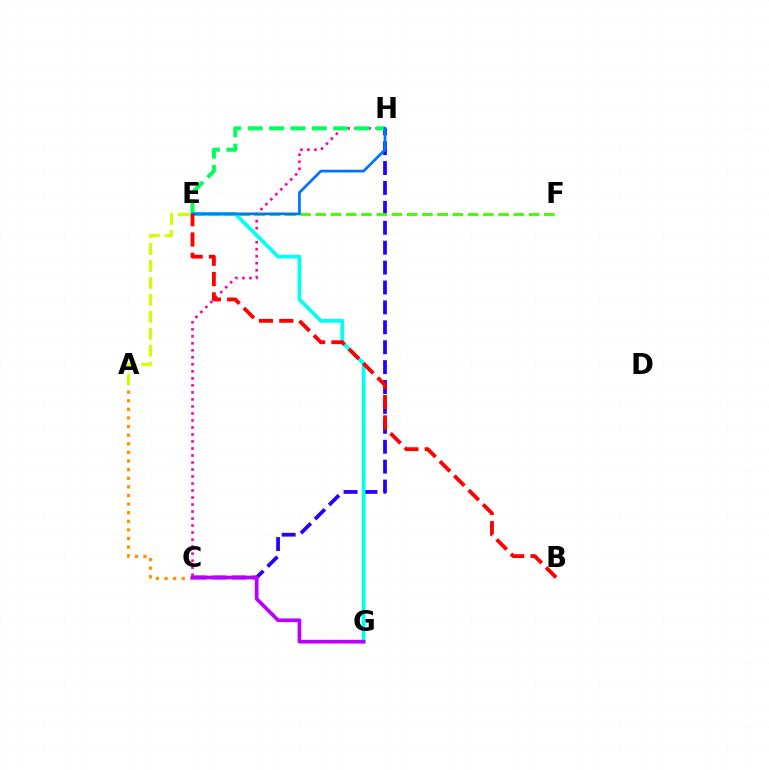{('C', 'H'): [{'color': '#2500ff', 'line_style': 'dashed', 'thickness': 2.7}, {'color': '#ff00ac', 'line_style': 'dotted', 'thickness': 1.9}], ('A', 'C'): [{'color': '#ff9400', 'line_style': 'dotted', 'thickness': 2.34}], ('E', 'F'): [{'color': '#3dff00', 'line_style': 'dashed', 'thickness': 2.07}], ('E', 'G'): [{'color': '#00fff6', 'line_style': 'solid', 'thickness': 2.69}], ('E', 'H'): [{'color': '#00ff5c', 'line_style': 'dashed', 'thickness': 2.9}, {'color': '#0074ff', 'line_style': 'solid', 'thickness': 1.98}], ('C', 'G'): [{'color': '#b900ff', 'line_style': 'solid', 'thickness': 2.66}], ('A', 'E'): [{'color': '#d1ff00', 'line_style': 'dashed', 'thickness': 2.3}], ('B', 'E'): [{'color': '#ff0000', 'line_style': 'dashed', 'thickness': 2.76}]}